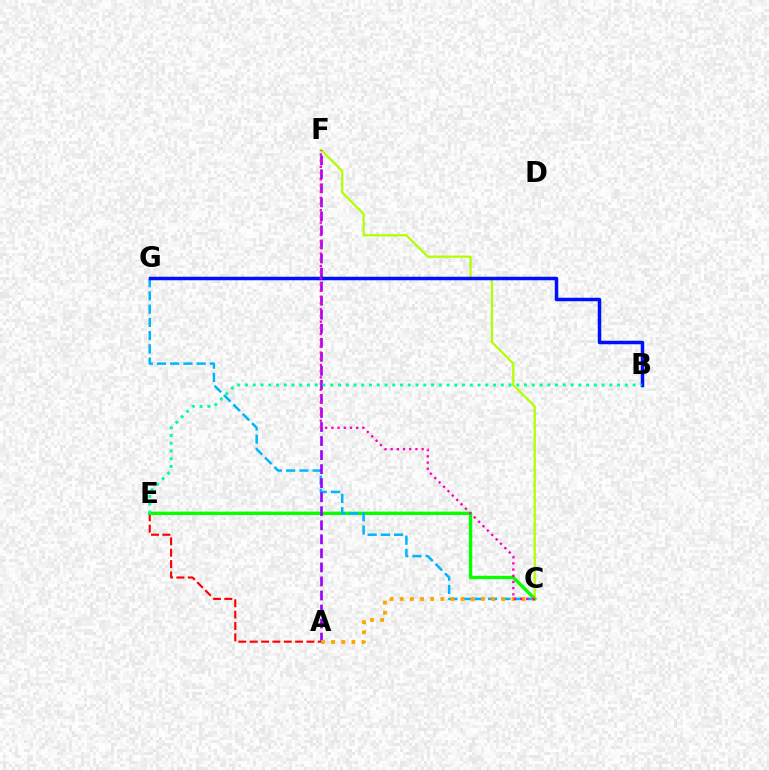{('A', 'E'): [{'color': '#ff0000', 'line_style': 'dashed', 'thickness': 1.54}], ('C', 'F'): [{'color': '#b3ff00', 'line_style': 'solid', 'thickness': 1.61}, {'color': '#ff00bd', 'line_style': 'dotted', 'thickness': 1.68}], ('C', 'E'): [{'color': '#08ff00', 'line_style': 'solid', 'thickness': 2.44}], ('C', 'G'): [{'color': '#00b5ff', 'line_style': 'dashed', 'thickness': 1.8}], ('A', 'F'): [{'color': '#9b00ff', 'line_style': 'dashed', 'thickness': 1.91}], ('B', 'G'): [{'color': '#0010ff', 'line_style': 'solid', 'thickness': 2.51}], ('A', 'C'): [{'color': '#ffa500', 'line_style': 'dotted', 'thickness': 2.76}], ('B', 'E'): [{'color': '#00ff9d', 'line_style': 'dotted', 'thickness': 2.11}]}